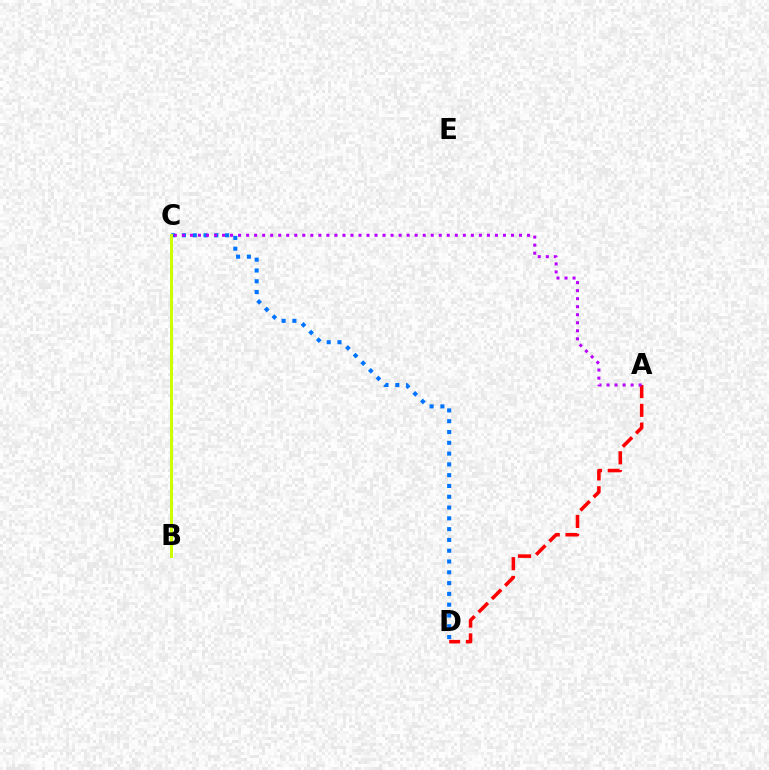{('B', 'C'): [{'color': '#00ff5c', 'line_style': 'solid', 'thickness': 2.17}, {'color': '#d1ff00', 'line_style': 'solid', 'thickness': 2.11}], ('A', 'D'): [{'color': '#ff0000', 'line_style': 'dashed', 'thickness': 2.55}], ('C', 'D'): [{'color': '#0074ff', 'line_style': 'dotted', 'thickness': 2.93}], ('A', 'C'): [{'color': '#b900ff', 'line_style': 'dotted', 'thickness': 2.18}]}